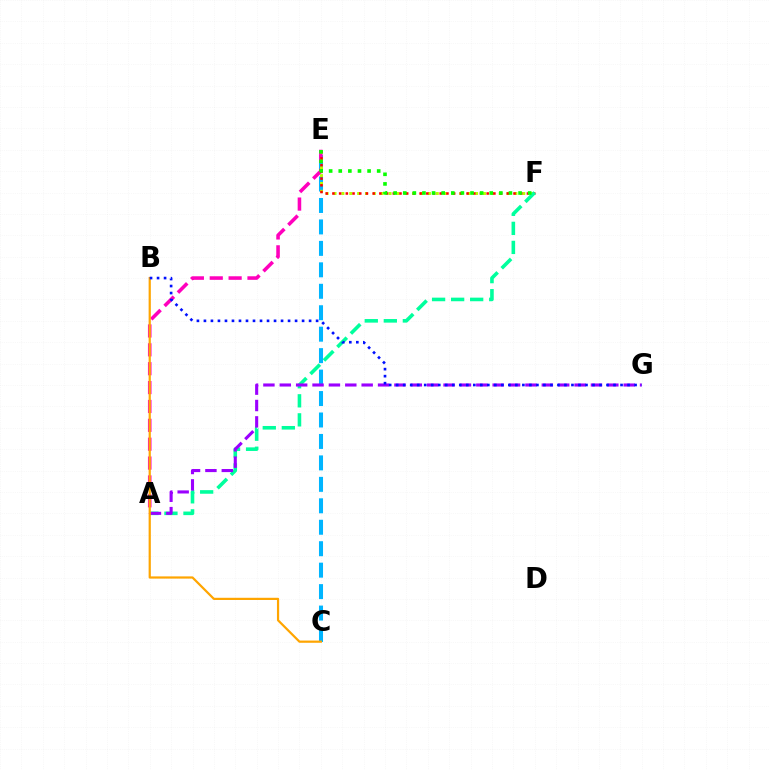{('C', 'E'): [{'color': '#00b5ff', 'line_style': 'dashed', 'thickness': 2.91}], ('A', 'E'): [{'color': '#ff00bd', 'line_style': 'dashed', 'thickness': 2.56}], ('E', 'F'): [{'color': '#b3ff00', 'line_style': 'dotted', 'thickness': 2.14}, {'color': '#ff0000', 'line_style': 'dotted', 'thickness': 1.82}, {'color': '#08ff00', 'line_style': 'dotted', 'thickness': 2.61}], ('A', 'F'): [{'color': '#00ff9d', 'line_style': 'dashed', 'thickness': 2.59}], ('A', 'G'): [{'color': '#9b00ff', 'line_style': 'dashed', 'thickness': 2.22}], ('B', 'C'): [{'color': '#ffa500', 'line_style': 'solid', 'thickness': 1.59}], ('B', 'G'): [{'color': '#0010ff', 'line_style': 'dotted', 'thickness': 1.9}]}